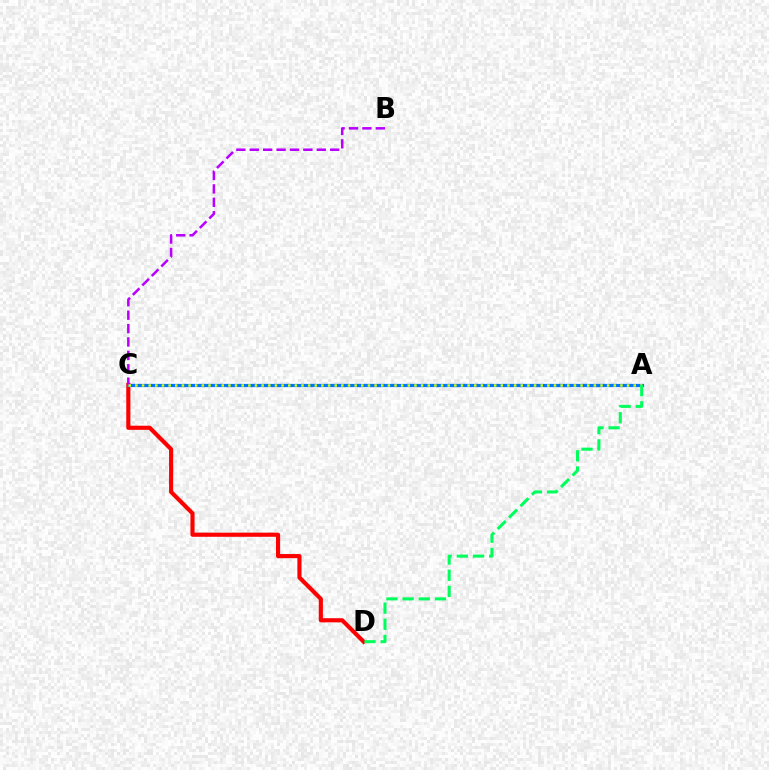{('C', 'D'): [{'color': '#ff0000', 'line_style': 'solid', 'thickness': 2.98}], ('A', 'C'): [{'color': '#0074ff', 'line_style': 'solid', 'thickness': 2.33}, {'color': '#d1ff00', 'line_style': 'dotted', 'thickness': 1.81}], ('B', 'C'): [{'color': '#b900ff', 'line_style': 'dashed', 'thickness': 1.82}], ('A', 'D'): [{'color': '#00ff5c', 'line_style': 'dashed', 'thickness': 2.2}]}